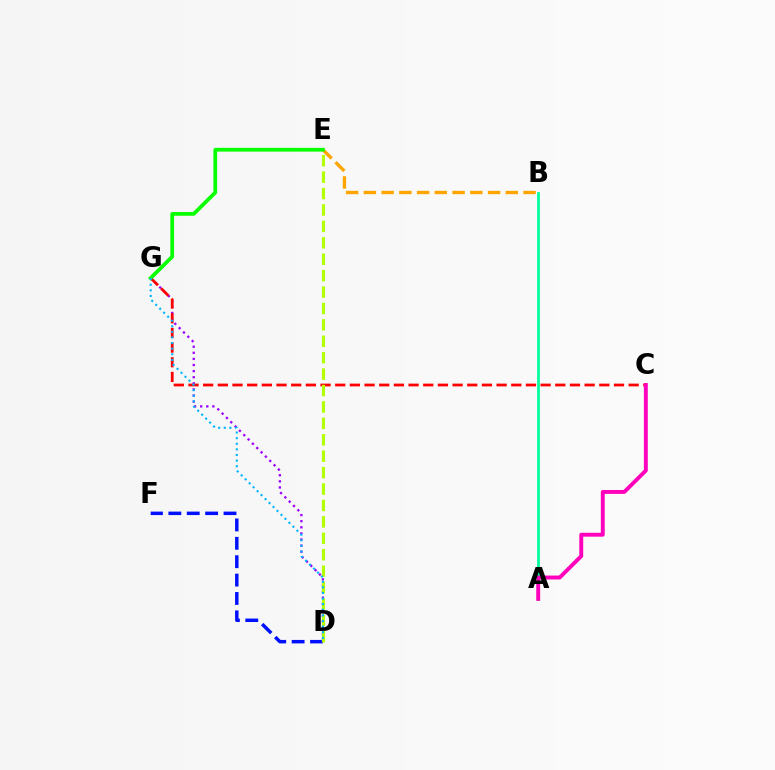{('D', 'F'): [{'color': '#0010ff', 'line_style': 'dashed', 'thickness': 2.5}], ('D', 'G'): [{'color': '#9b00ff', 'line_style': 'dotted', 'thickness': 1.66}, {'color': '#00b5ff', 'line_style': 'dotted', 'thickness': 1.52}], ('A', 'B'): [{'color': '#00ff9d', 'line_style': 'solid', 'thickness': 1.97}], ('B', 'E'): [{'color': '#ffa500', 'line_style': 'dashed', 'thickness': 2.41}], ('C', 'G'): [{'color': '#ff0000', 'line_style': 'dashed', 'thickness': 1.99}], ('D', 'E'): [{'color': '#b3ff00', 'line_style': 'dashed', 'thickness': 2.23}], ('A', 'C'): [{'color': '#ff00bd', 'line_style': 'solid', 'thickness': 2.81}], ('E', 'G'): [{'color': '#08ff00', 'line_style': 'solid', 'thickness': 2.7}]}